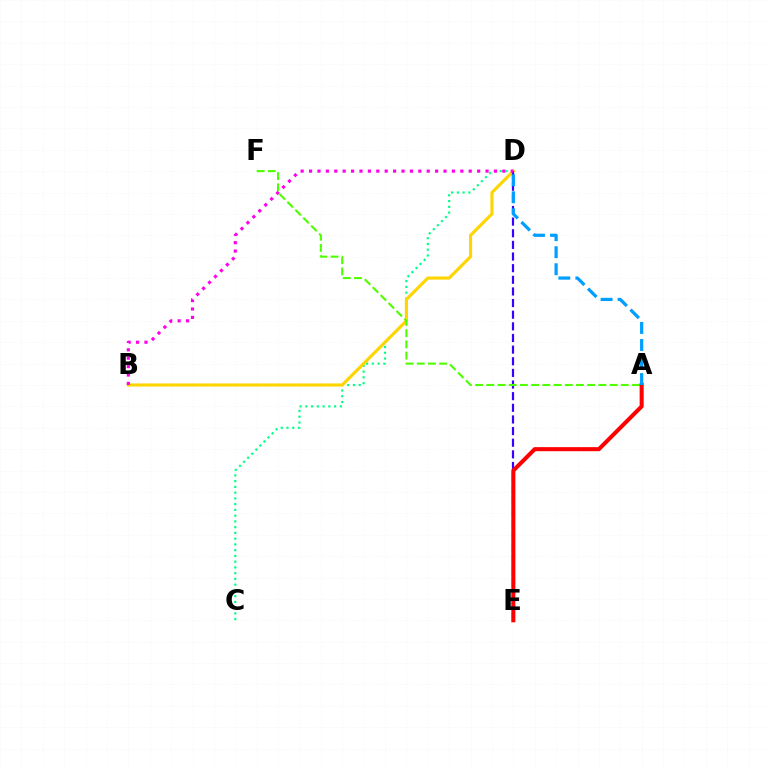{('C', 'D'): [{'color': '#00ff86', 'line_style': 'dotted', 'thickness': 1.56}], ('B', 'D'): [{'color': '#ffd500', 'line_style': 'solid', 'thickness': 2.25}, {'color': '#ff00ed', 'line_style': 'dotted', 'thickness': 2.28}], ('D', 'E'): [{'color': '#3700ff', 'line_style': 'dashed', 'thickness': 1.58}], ('A', 'F'): [{'color': '#4fff00', 'line_style': 'dashed', 'thickness': 1.52}], ('A', 'E'): [{'color': '#ff0000', 'line_style': 'solid', 'thickness': 2.91}], ('A', 'D'): [{'color': '#009eff', 'line_style': 'dashed', 'thickness': 2.31}]}